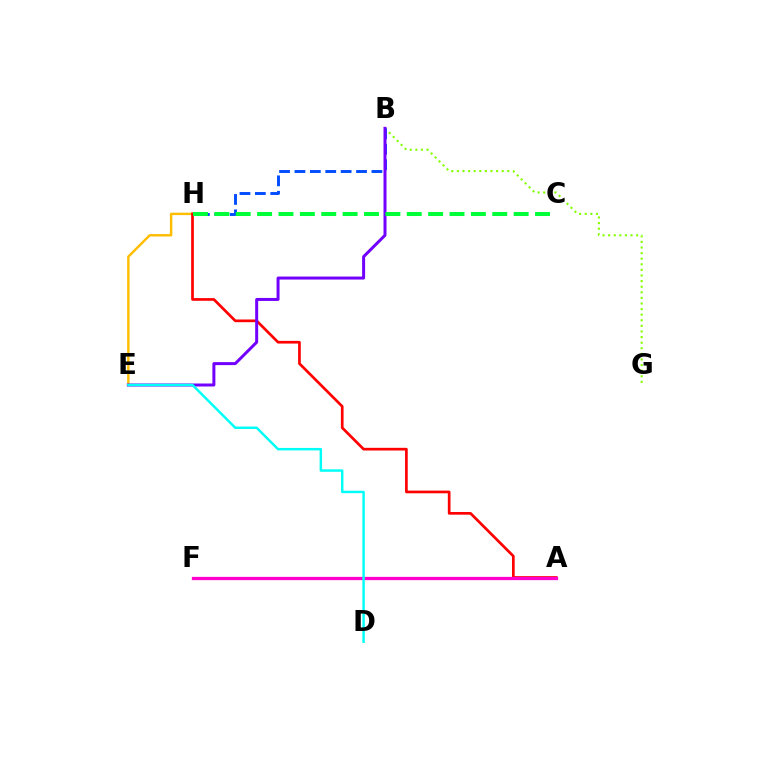{('B', 'G'): [{'color': '#84ff00', 'line_style': 'dotted', 'thickness': 1.52}], ('E', 'H'): [{'color': '#ffbd00', 'line_style': 'solid', 'thickness': 1.74}], ('A', 'H'): [{'color': '#ff0000', 'line_style': 'solid', 'thickness': 1.94}], ('B', 'H'): [{'color': '#004bff', 'line_style': 'dashed', 'thickness': 2.09}], ('B', 'E'): [{'color': '#7200ff', 'line_style': 'solid', 'thickness': 2.15}], ('C', 'H'): [{'color': '#00ff39', 'line_style': 'dashed', 'thickness': 2.9}], ('A', 'F'): [{'color': '#ff00cf', 'line_style': 'solid', 'thickness': 2.35}], ('D', 'E'): [{'color': '#00fff6', 'line_style': 'solid', 'thickness': 1.77}]}